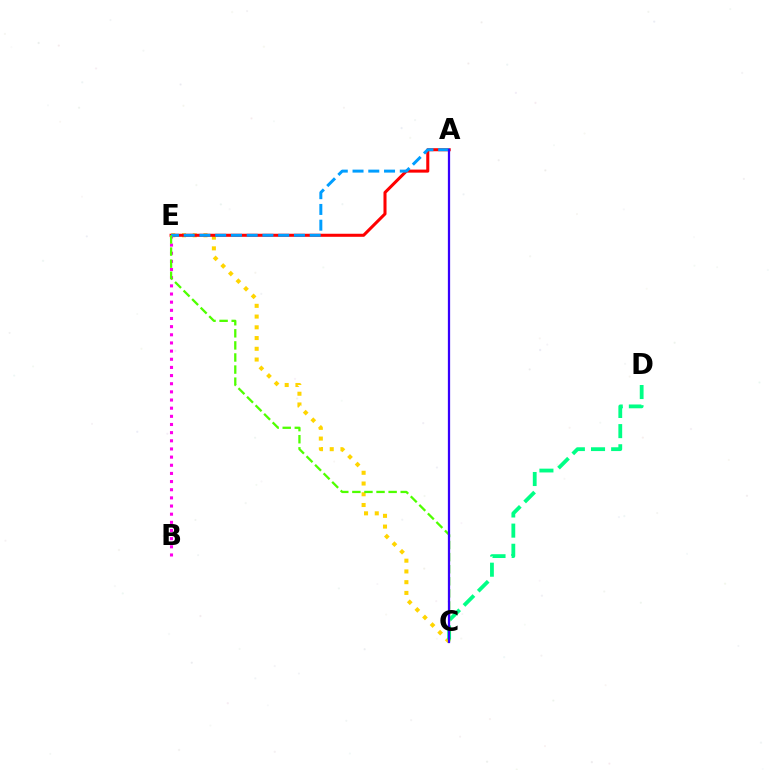{('C', 'E'): [{'color': '#ffd500', 'line_style': 'dotted', 'thickness': 2.92}, {'color': '#4fff00', 'line_style': 'dashed', 'thickness': 1.64}], ('C', 'D'): [{'color': '#00ff86', 'line_style': 'dashed', 'thickness': 2.74}], ('A', 'E'): [{'color': '#ff0000', 'line_style': 'solid', 'thickness': 2.19}, {'color': '#009eff', 'line_style': 'dashed', 'thickness': 2.14}], ('B', 'E'): [{'color': '#ff00ed', 'line_style': 'dotted', 'thickness': 2.22}], ('A', 'C'): [{'color': '#3700ff', 'line_style': 'solid', 'thickness': 1.63}]}